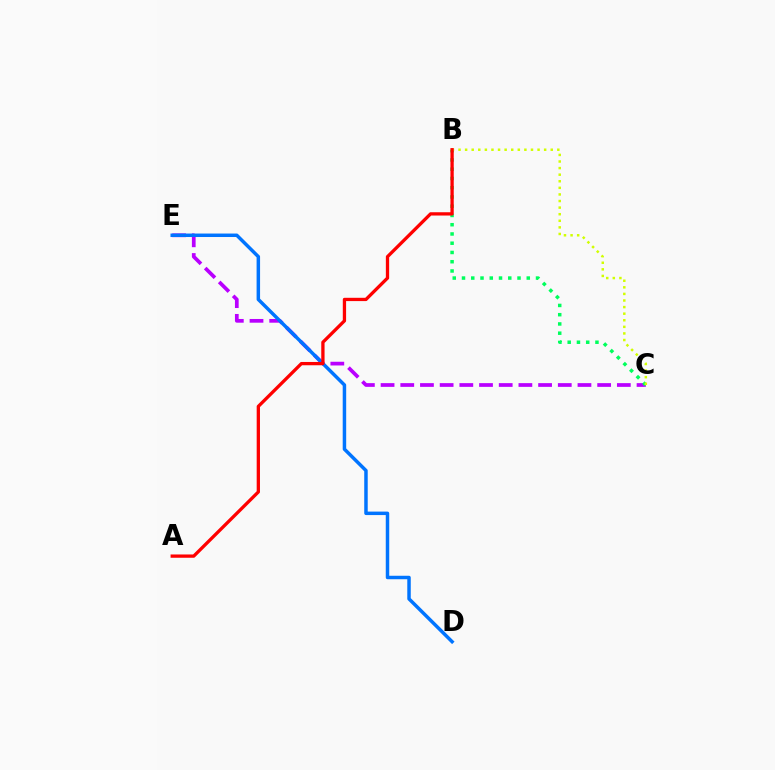{('C', 'E'): [{'color': '#b900ff', 'line_style': 'dashed', 'thickness': 2.67}], ('D', 'E'): [{'color': '#0074ff', 'line_style': 'solid', 'thickness': 2.5}], ('B', 'C'): [{'color': '#00ff5c', 'line_style': 'dotted', 'thickness': 2.51}, {'color': '#d1ff00', 'line_style': 'dotted', 'thickness': 1.79}], ('A', 'B'): [{'color': '#ff0000', 'line_style': 'solid', 'thickness': 2.37}]}